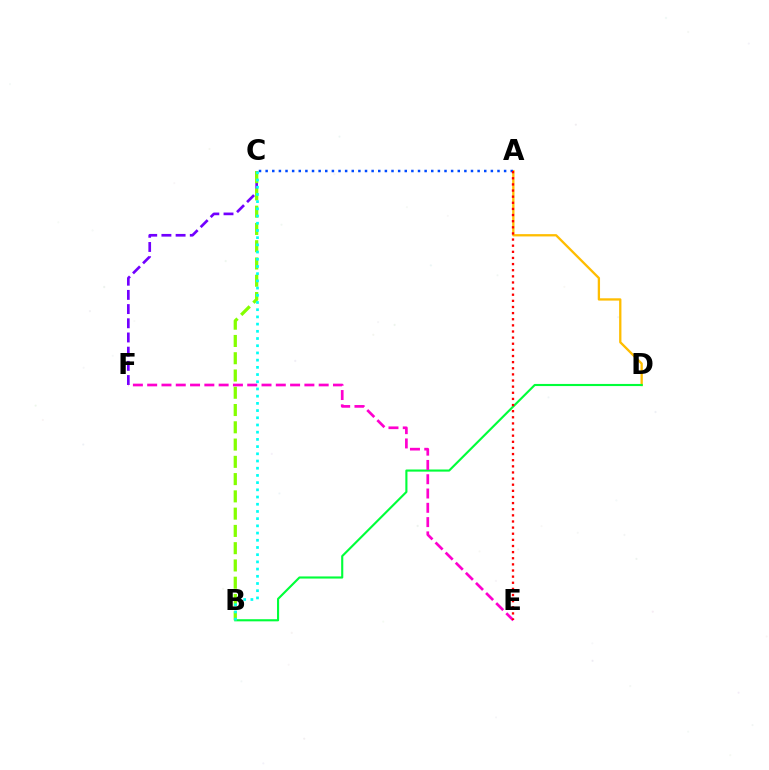{('A', 'D'): [{'color': '#ffbd00', 'line_style': 'solid', 'thickness': 1.66}], ('C', 'F'): [{'color': '#7200ff', 'line_style': 'dashed', 'thickness': 1.93}], ('B', 'D'): [{'color': '#00ff39', 'line_style': 'solid', 'thickness': 1.53}], ('B', 'C'): [{'color': '#84ff00', 'line_style': 'dashed', 'thickness': 2.35}, {'color': '#00fff6', 'line_style': 'dotted', 'thickness': 1.96}], ('E', 'F'): [{'color': '#ff00cf', 'line_style': 'dashed', 'thickness': 1.94}], ('A', 'C'): [{'color': '#004bff', 'line_style': 'dotted', 'thickness': 1.8}], ('A', 'E'): [{'color': '#ff0000', 'line_style': 'dotted', 'thickness': 1.67}]}